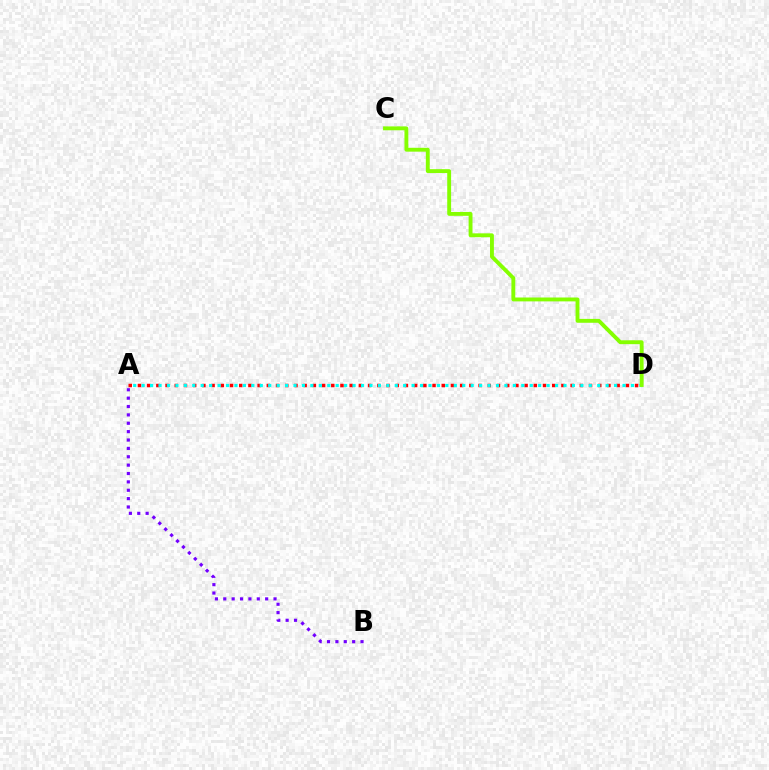{('A', 'D'): [{'color': '#ff0000', 'line_style': 'dotted', 'thickness': 2.5}, {'color': '#00fff6', 'line_style': 'dotted', 'thickness': 2.29}], ('A', 'B'): [{'color': '#7200ff', 'line_style': 'dotted', 'thickness': 2.28}], ('C', 'D'): [{'color': '#84ff00', 'line_style': 'solid', 'thickness': 2.79}]}